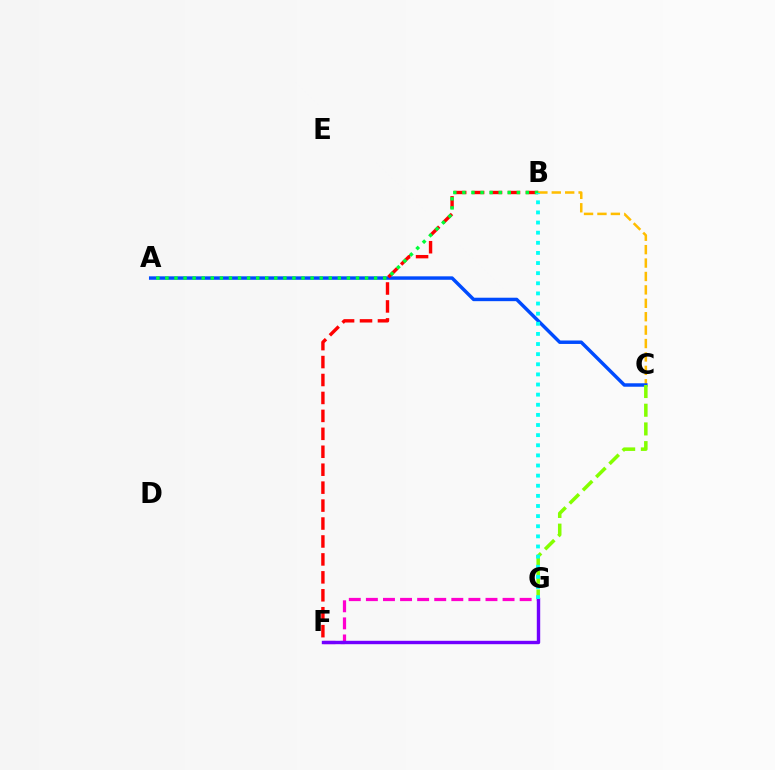{('F', 'G'): [{'color': '#ff00cf', 'line_style': 'dashed', 'thickness': 2.32}, {'color': '#7200ff', 'line_style': 'solid', 'thickness': 2.45}], ('B', 'C'): [{'color': '#ffbd00', 'line_style': 'dashed', 'thickness': 1.82}], ('A', 'C'): [{'color': '#004bff', 'line_style': 'solid', 'thickness': 2.48}], ('C', 'G'): [{'color': '#84ff00', 'line_style': 'dashed', 'thickness': 2.54}], ('B', 'F'): [{'color': '#ff0000', 'line_style': 'dashed', 'thickness': 2.44}], ('A', 'B'): [{'color': '#00ff39', 'line_style': 'dotted', 'thickness': 2.47}], ('B', 'G'): [{'color': '#00fff6', 'line_style': 'dotted', 'thickness': 2.75}]}